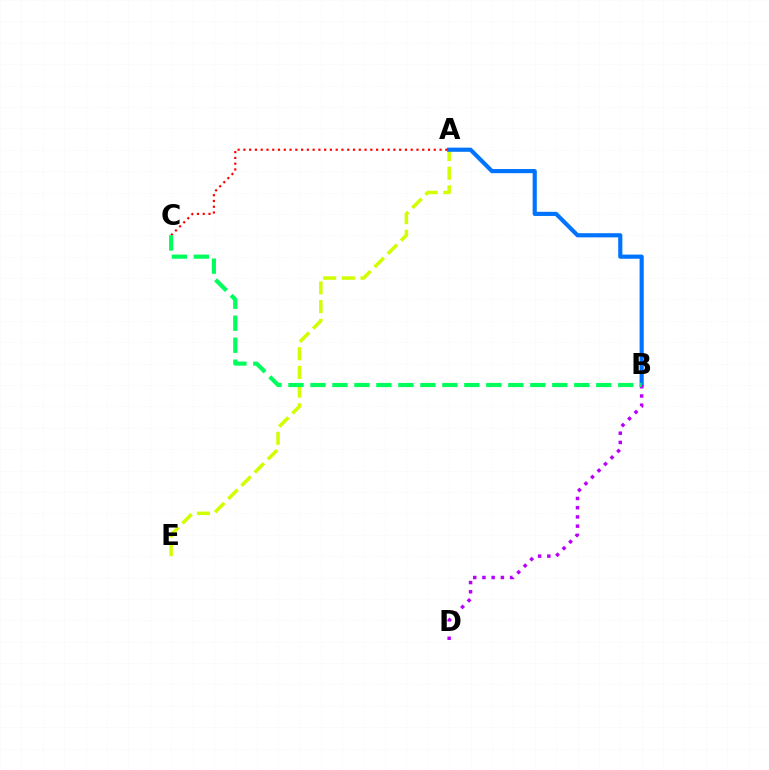{('A', 'E'): [{'color': '#d1ff00', 'line_style': 'dashed', 'thickness': 2.54}], ('A', 'B'): [{'color': '#0074ff', 'line_style': 'solid', 'thickness': 2.99}], ('A', 'C'): [{'color': '#ff0000', 'line_style': 'dotted', 'thickness': 1.57}], ('B', 'D'): [{'color': '#b900ff', 'line_style': 'dotted', 'thickness': 2.51}], ('B', 'C'): [{'color': '#00ff5c', 'line_style': 'dashed', 'thickness': 2.99}]}